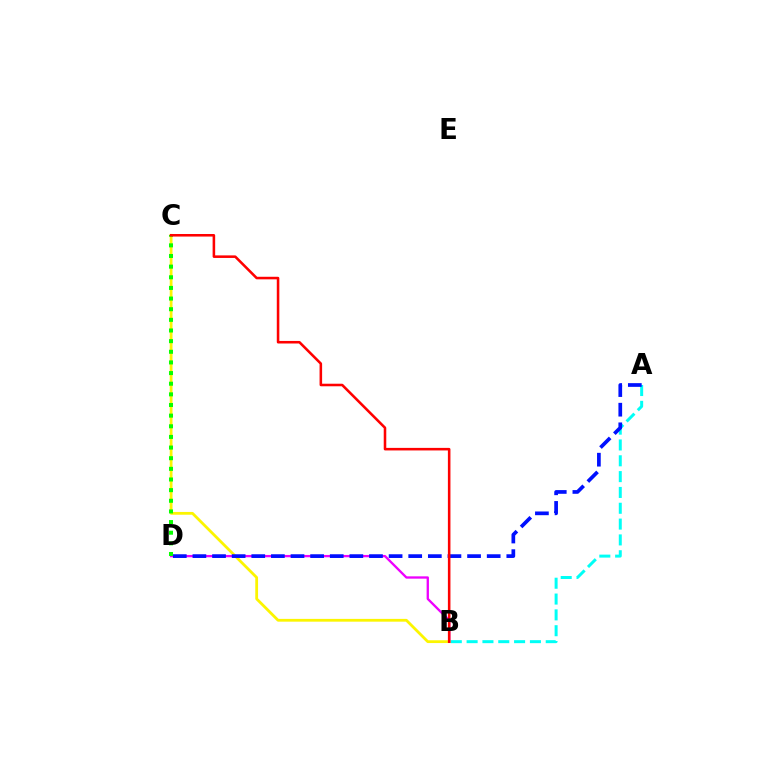{('B', 'C'): [{'color': '#fcf500', 'line_style': 'solid', 'thickness': 2.0}, {'color': '#ff0000', 'line_style': 'solid', 'thickness': 1.84}], ('B', 'D'): [{'color': '#ee00ff', 'line_style': 'solid', 'thickness': 1.67}], ('A', 'B'): [{'color': '#00fff6', 'line_style': 'dashed', 'thickness': 2.15}], ('A', 'D'): [{'color': '#0010ff', 'line_style': 'dashed', 'thickness': 2.67}], ('C', 'D'): [{'color': '#08ff00', 'line_style': 'dotted', 'thickness': 2.89}]}